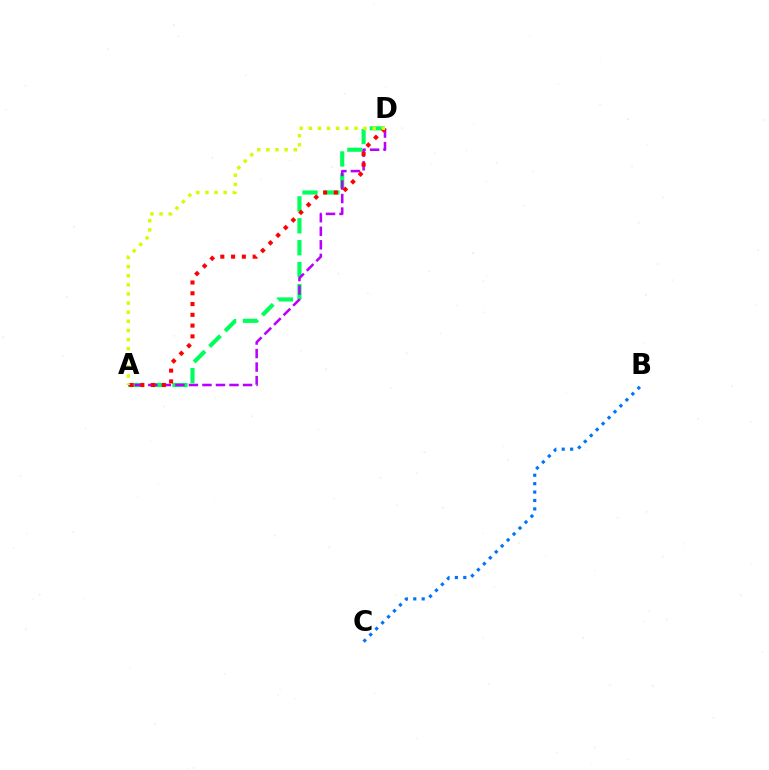{('A', 'D'): [{'color': '#00ff5c', 'line_style': 'dashed', 'thickness': 2.98}, {'color': '#b900ff', 'line_style': 'dashed', 'thickness': 1.84}, {'color': '#ff0000', 'line_style': 'dotted', 'thickness': 2.93}, {'color': '#d1ff00', 'line_style': 'dotted', 'thickness': 2.48}], ('B', 'C'): [{'color': '#0074ff', 'line_style': 'dotted', 'thickness': 2.29}]}